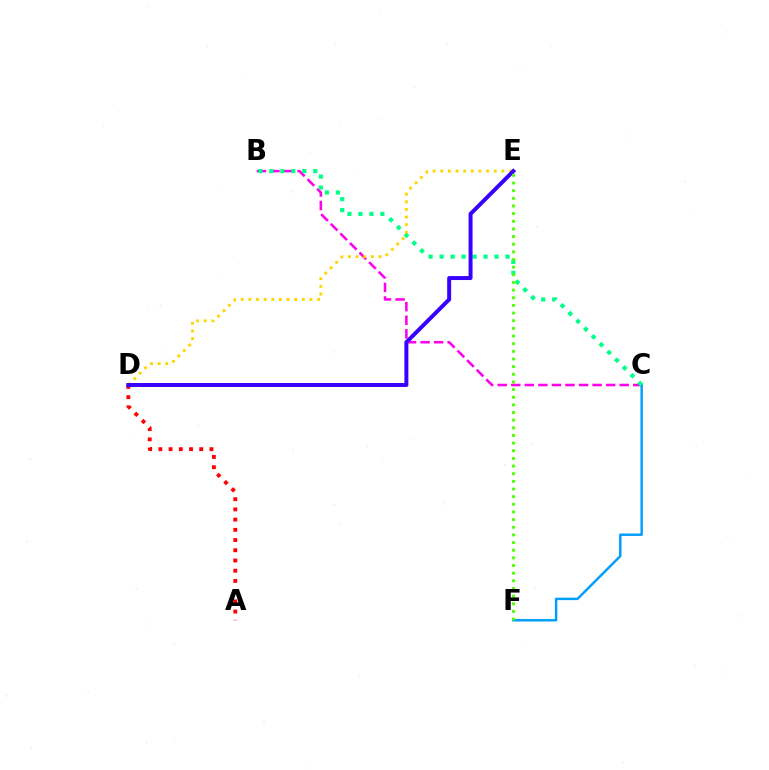{('B', 'C'): [{'color': '#ff00ed', 'line_style': 'dashed', 'thickness': 1.84}, {'color': '#00ff86', 'line_style': 'dotted', 'thickness': 2.99}], ('C', 'F'): [{'color': '#009eff', 'line_style': 'solid', 'thickness': 1.76}], ('A', 'D'): [{'color': '#ff0000', 'line_style': 'dotted', 'thickness': 2.78}], ('D', 'E'): [{'color': '#ffd500', 'line_style': 'dotted', 'thickness': 2.08}, {'color': '#3700ff', 'line_style': 'solid', 'thickness': 2.85}], ('E', 'F'): [{'color': '#4fff00', 'line_style': 'dotted', 'thickness': 2.08}]}